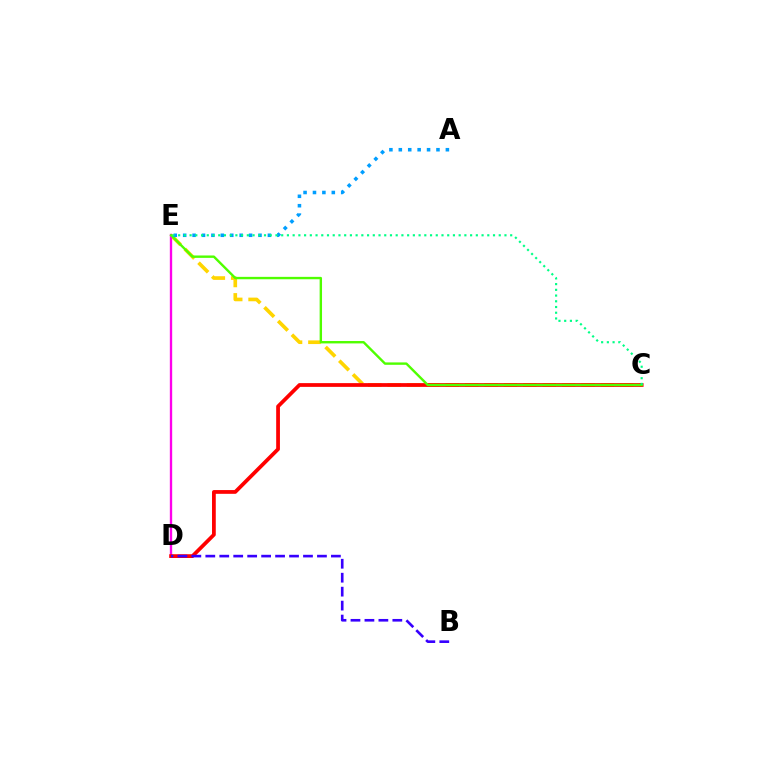{('C', 'E'): [{'color': '#ffd500', 'line_style': 'dashed', 'thickness': 2.63}, {'color': '#4fff00', 'line_style': 'solid', 'thickness': 1.72}, {'color': '#00ff86', 'line_style': 'dotted', 'thickness': 1.56}], ('D', 'E'): [{'color': '#ff00ed', 'line_style': 'solid', 'thickness': 1.69}], ('C', 'D'): [{'color': '#ff0000', 'line_style': 'solid', 'thickness': 2.7}], ('A', 'E'): [{'color': '#009eff', 'line_style': 'dotted', 'thickness': 2.56}], ('B', 'D'): [{'color': '#3700ff', 'line_style': 'dashed', 'thickness': 1.9}]}